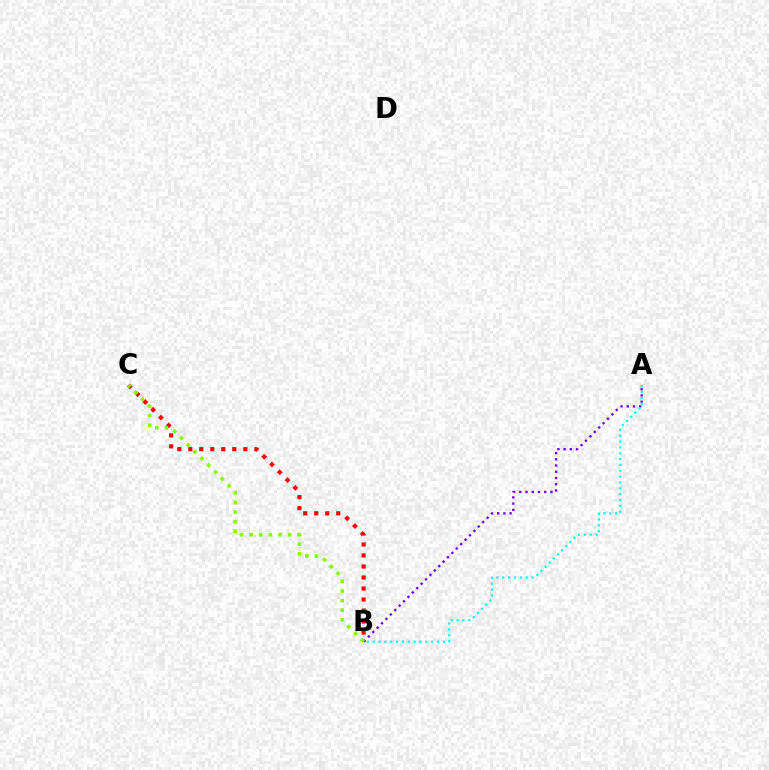{('A', 'B'): [{'color': '#7200ff', 'line_style': 'dotted', 'thickness': 1.69}, {'color': '#00fff6', 'line_style': 'dotted', 'thickness': 1.59}], ('B', 'C'): [{'color': '#ff0000', 'line_style': 'dotted', 'thickness': 2.99}, {'color': '#84ff00', 'line_style': 'dotted', 'thickness': 2.62}]}